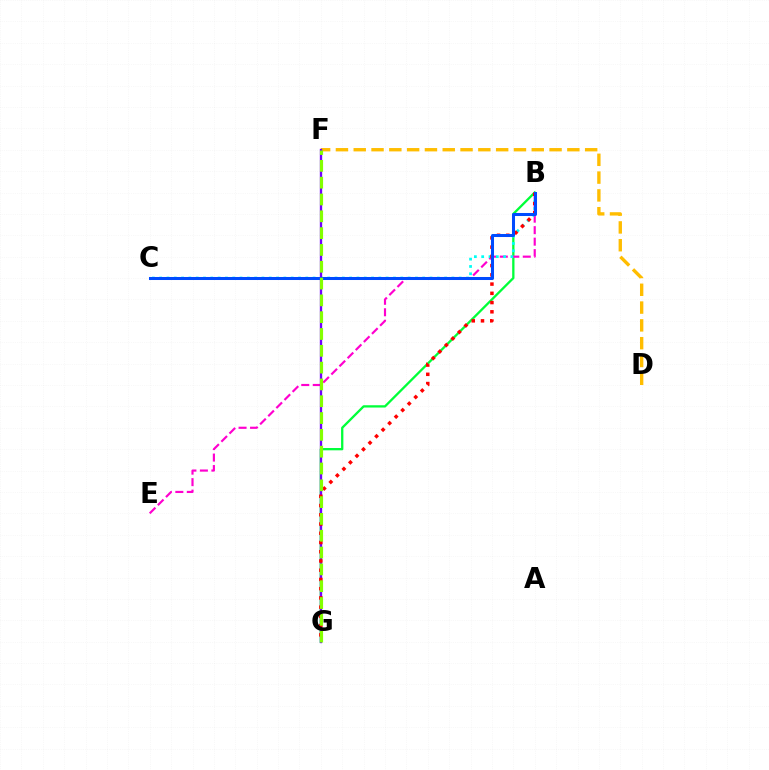{('B', 'G'): [{'color': '#00ff39', 'line_style': 'solid', 'thickness': 1.66}, {'color': '#ff0000', 'line_style': 'dotted', 'thickness': 2.51}], ('B', 'E'): [{'color': '#ff00cf', 'line_style': 'dashed', 'thickness': 1.56}], ('D', 'F'): [{'color': '#ffbd00', 'line_style': 'dashed', 'thickness': 2.42}], ('B', 'C'): [{'color': '#00fff6', 'line_style': 'dotted', 'thickness': 1.99}, {'color': '#004bff', 'line_style': 'solid', 'thickness': 2.18}], ('F', 'G'): [{'color': '#7200ff', 'line_style': 'solid', 'thickness': 1.7}, {'color': '#84ff00', 'line_style': 'dashed', 'thickness': 2.28}]}